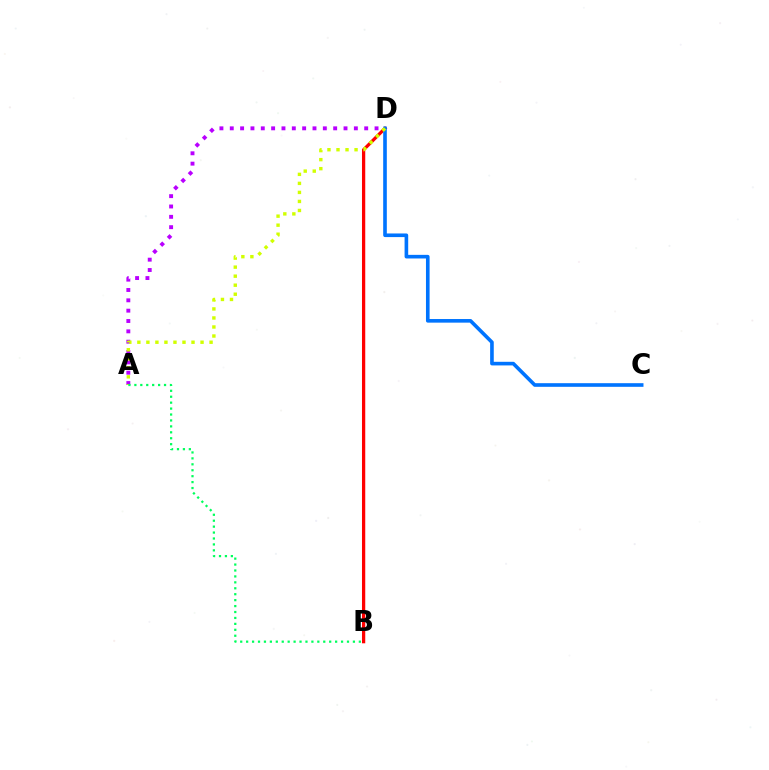{('B', 'D'): [{'color': '#ff0000', 'line_style': 'solid', 'thickness': 2.35}], ('A', 'D'): [{'color': '#b900ff', 'line_style': 'dotted', 'thickness': 2.81}, {'color': '#d1ff00', 'line_style': 'dotted', 'thickness': 2.45}], ('C', 'D'): [{'color': '#0074ff', 'line_style': 'solid', 'thickness': 2.61}], ('A', 'B'): [{'color': '#00ff5c', 'line_style': 'dotted', 'thickness': 1.61}]}